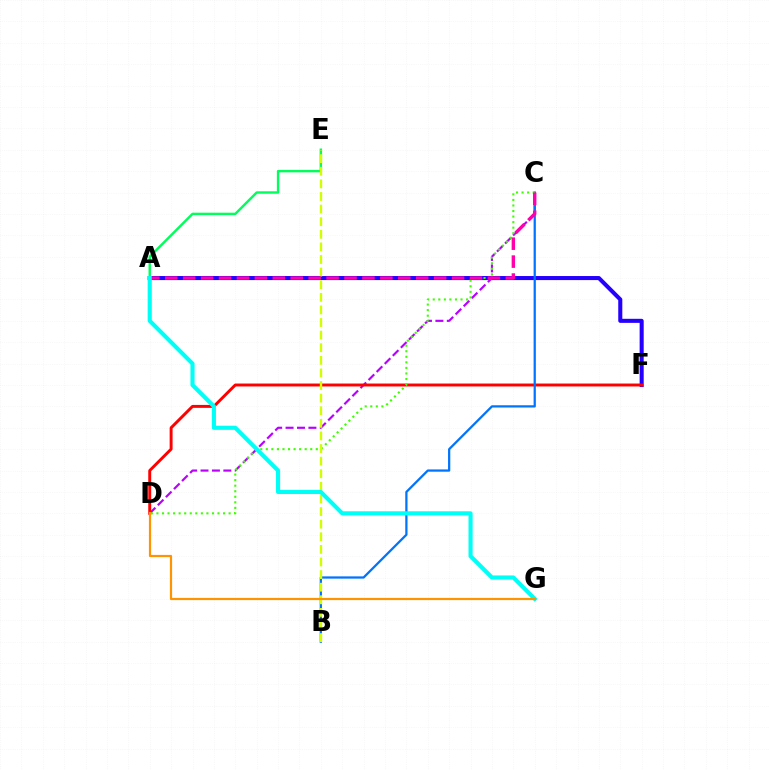{('A', 'F'): [{'color': '#2500ff', 'line_style': 'solid', 'thickness': 2.92}], ('C', 'D'): [{'color': '#b900ff', 'line_style': 'dashed', 'thickness': 1.55}, {'color': '#3dff00', 'line_style': 'dotted', 'thickness': 1.51}], ('D', 'F'): [{'color': '#ff0000', 'line_style': 'solid', 'thickness': 2.12}], ('B', 'C'): [{'color': '#0074ff', 'line_style': 'solid', 'thickness': 1.62}], ('A', 'E'): [{'color': '#00ff5c', 'line_style': 'solid', 'thickness': 1.74}], ('B', 'E'): [{'color': '#d1ff00', 'line_style': 'dashed', 'thickness': 1.71}], ('A', 'C'): [{'color': '#ff00ac', 'line_style': 'dashed', 'thickness': 2.44}], ('A', 'G'): [{'color': '#00fff6', 'line_style': 'solid', 'thickness': 2.96}], ('D', 'G'): [{'color': '#ff9400', 'line_style': 'solid', 'thickness': 1.59}]}